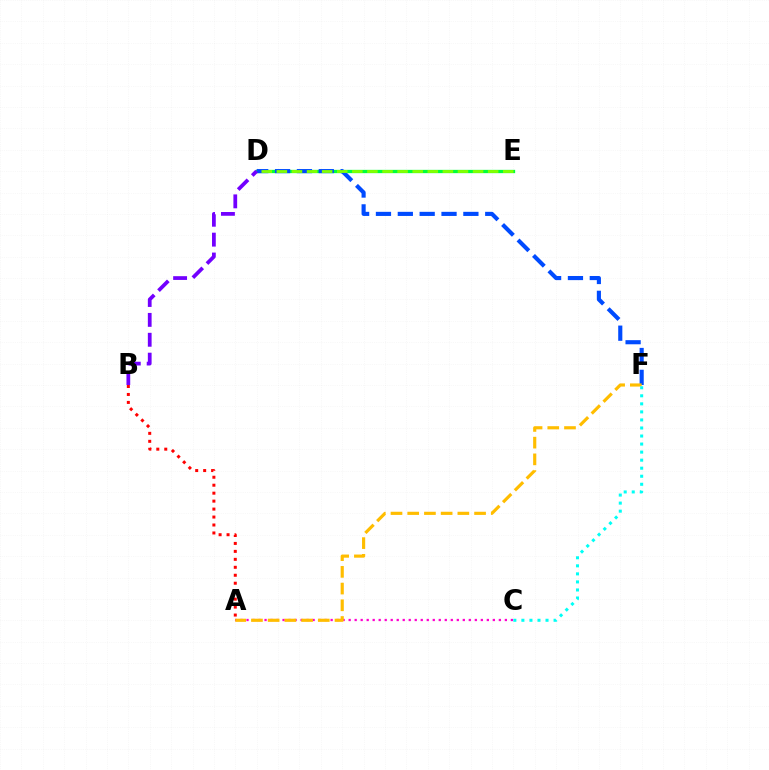{('D', 'E'): [{'color': '#00ff39', 'line_style': 'solid', 'thickness': 2.37}, {'color': '#84ff00', 'line_style': 'dashed', 'thickness': 2.05}], ('D', 'F'): [{'color': '#004bff', 'line_style': 'dashed', 'thickness': 2.97}], ('B', 'D'): [{'color': '#7200ff', 'line_style': 'dashed', 'thickness': 2.7}], ('A', 'B'): [{'color': '#ff0000', 'line_style': 'dotted', 'thickness': 2.16}], ('A', 'C'): [{'color': '#ff00cf', 'line_style': 'dotted', 'thickness': 1.63}], ('A', 'F'): [{'color': '#ffbd00', 'line_style': 'dashed', 'thickness': 2.27}], ('C', 'F'): [{'color': '#00fff6', 'line_style': 'dotted', 'thickness': 2.19}]}